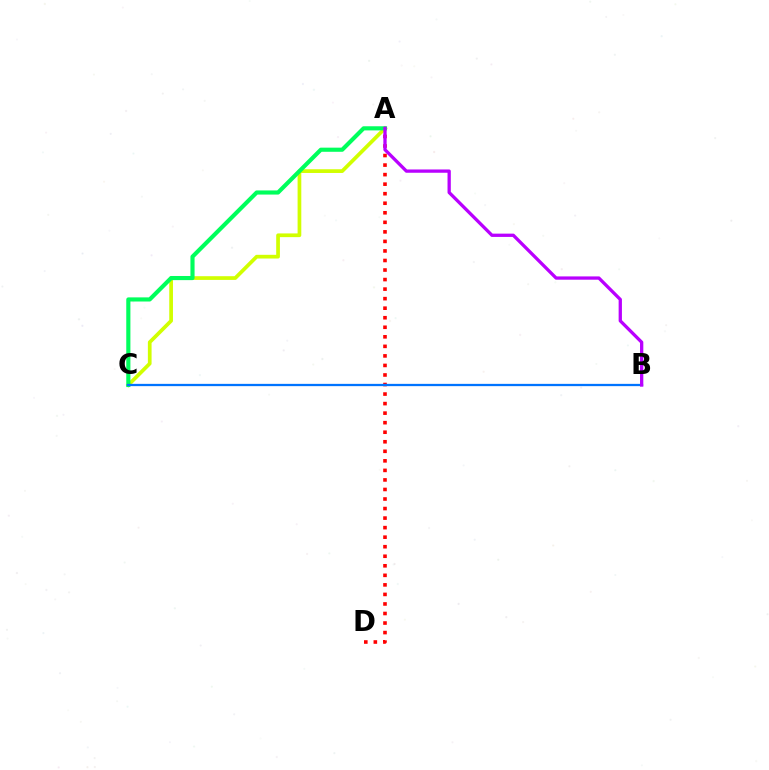{('A', 'C'): [{'color': '#d1ff00', 'line_style': 'solid', 'thickness': 2.67}, {'color': '#00ff5c', 'line_style': 'solid', 'thickness': 2.98}], ('A', 'D'): [{'color': '#ff0000', 'line_style': 'dotted', 'thickness': 2.59}], ('B', 'C'): [{'color': '#0074ff', 'line_style': 'solid', 'thickness': 1.64}], ('A', 'B'): [{'color': '#b900ff', 'line_style': 'solid', 'thickness': 2.37}]}